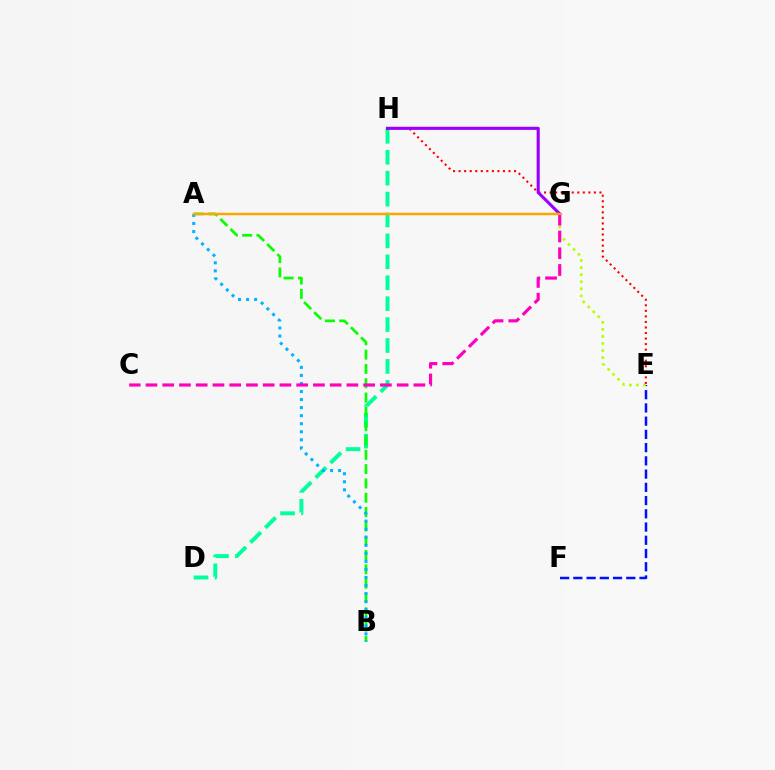{('E', 'F'): [{'color': '#0010ff', 'line_style': 'dashed', 'thickness': 1.8}], ('D', 'H'): [{'color': '#00ff9d', 'line_style': 'dashed', 'thickness': 2.84}], ('A', 'B'): [{'color': '#08ff00', 'line_style': 'dashed', 'thickness': 1.94}, {'color': '#00b5ff', 'line_style': 'dotted', 'thickness': 2.19}], ('E', 'G'): [{'color': '#b3ff00', 'line_style': 'dotted', 'thickness': 1.92}], ('E', 'H'): [{'color': '#ff0000', 'line_style': 'dotted', 'thickness': 1.51}], ('C', 'G'): [{'color': '#ff00bd', 'line_style': 'dashed', 'thickness': 2.27}], ('G', 'H'): [{'color': '#9b00ff', 'line_style': 'solid', 'thickness': 2.24}], ('A', 'G'): [{'color': '#ffa500', 'line_style': 'solid', 'thickness': 1.78}]}